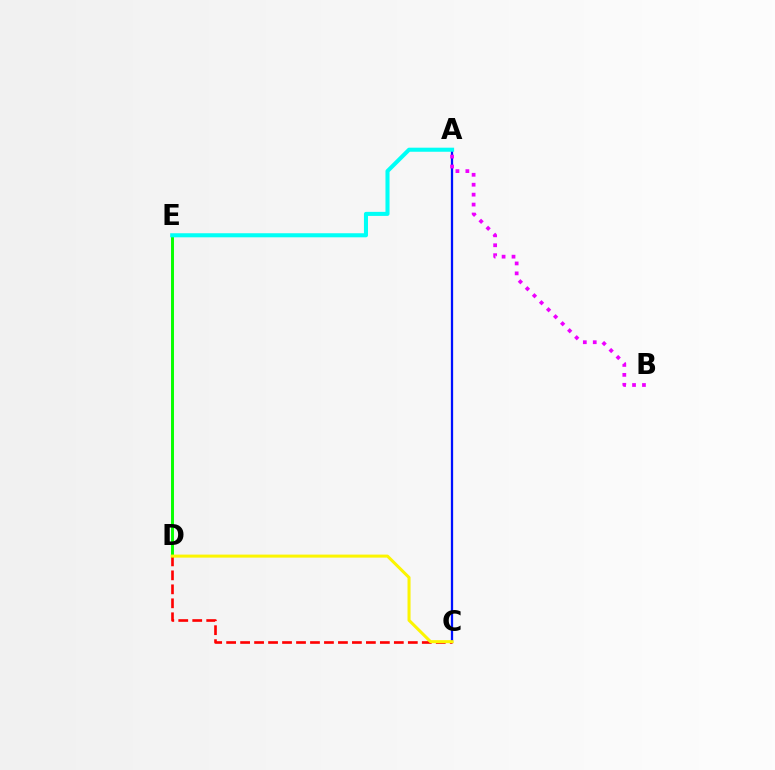{('A', 'C'): [{'color': '#0010ff', 'line_style': 'solid', 'thickness': 1.63}], ('D', 'E'): [{'color': '#08ff00', 'line_style': 'solid', 'thickness': 2.13}], ('C', 'D'): [{'color': '#ff0000', 'line_style': 'dashed', 'thickness': 1.9}, {'color': '#fcf500', 'line_style': 'solid', 'thickness': 2.18}], ('A', 'B'): [{'color': '#ee00ff', 'line_style': 'dotted', 'thickness': 2.7}], ('A', 'E'): [{'color': '#00fff6', 'line_style': 'solid', 'thickness': 2.92}]}